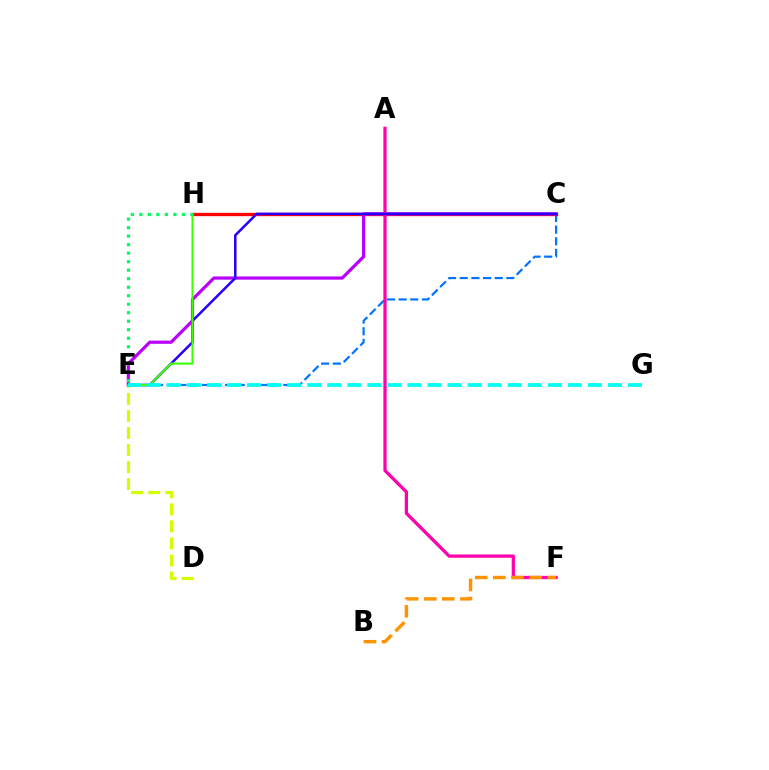{('C', 'E'): [{'color': '#0074ff', 'line_style': 'dashed', 'thickness': 1.58}, {'color': '#b900ff', 'line_style': 'solid', 'thickness': 2.3}, {'color': '#2500ff', 'line_style': 'solid', 'thickness': 1.81}], ('C', 'H'): [{'color': '#ff0000', 'line_style': 'solid', 'thickness': 2.39}], ('D', 'E'): [{'color': '#d1ff00', 'line_style': 'dashed', 'thickness': 2.32}], ('A', 'F'): [{'color': '#ff00ac', 'line_style': 'solid', 'thickness': 2.33}], ('E', 'H'): [{'color': '#3dff00', 'line_style': 'solid', 'thickness': 1.51}, {'color': '#00ff5c', 'line_style': 'dotted', 'thickness': 2.31}], ('E', 'G'): [{'color': '#00fff6', 'line_style': 'dashed', 'thickness': 2.72}], ('B', 'F'): [{'color': '#ff9400', 'line_style': 'dashed', 'thickness': 2.46}]}